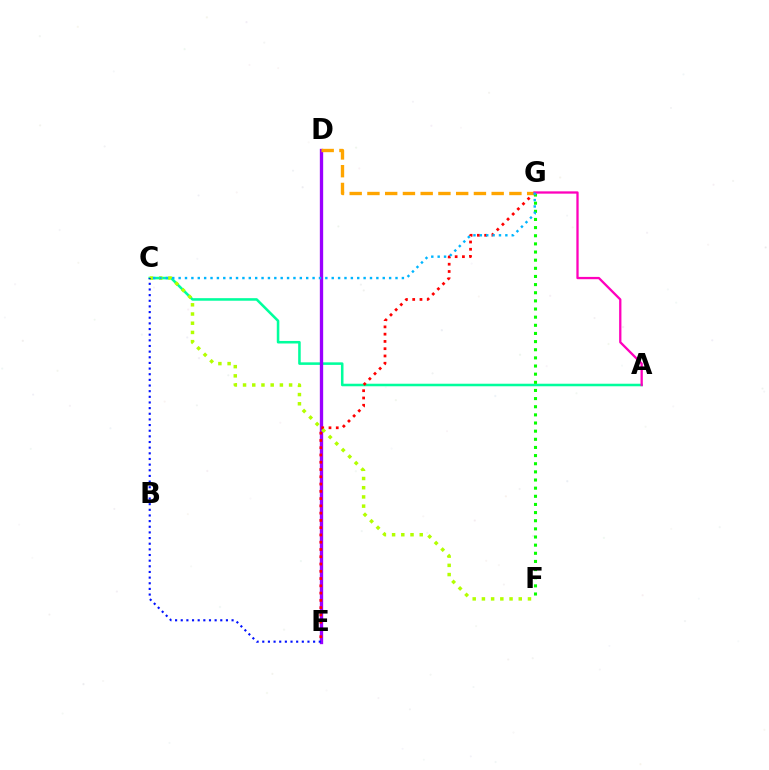{('A', 'C'): [{'color': '#00ff9d', 'line_style': 'solid', 'thickness': 1.84}], ('F', 'G'): [{'color': '#08ff00', 'line_style': 'dotted', 'thickness': 2.21}], ('D', 'E'): [{'color': '#9b00ff', 'line_style': 'solid', 'thickness': 2.4}], ('E', 'G'): [{'color': '#ff0000', 'line_style': 'dotted', 'thickness': 1.98}], ('D', 'G'): [{'color': '#ffa500', 'line_style': 'dashed', 'thickness': 2.41}], ('C', 'F'): [{'color': '#b3ff00', 'line_style': 'dotted', 'thickness': 2.5}], ('A', 'G'): [{'color': '#ff00bd', 'line_style': 'solid', 'thickness': 1.65}], ('C', 'G'): [{'color': '#00b5ff', 'line_style': 'dotted', 'thickness': 1.73}], ('C', 'E'): [{'color': '#0010ff', 'line_style': 'dotted', 'thickness': 1.53}]}